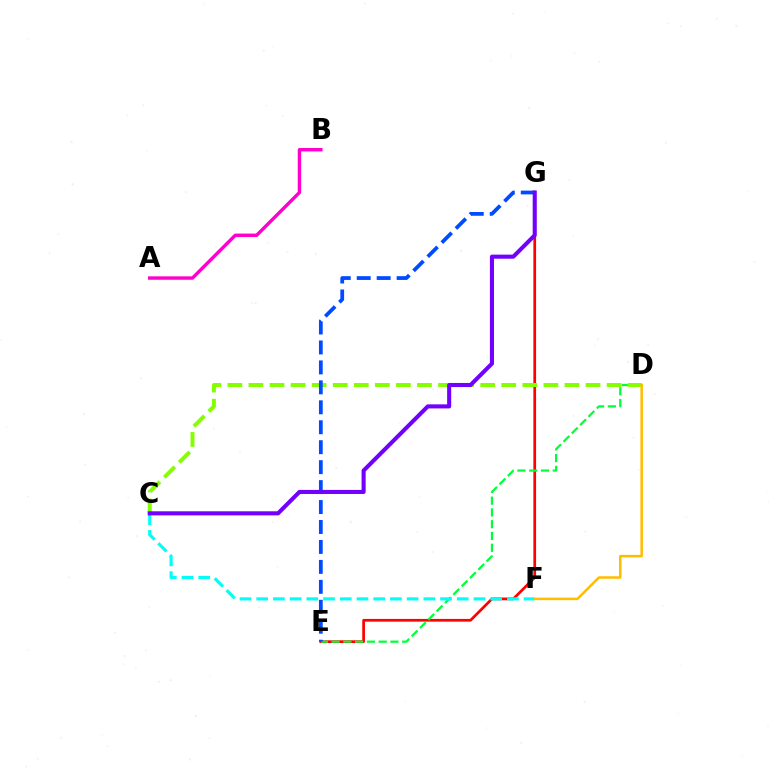{('E', 'G'): [{'color': '#ff0000', 'line_style': 'solid', 'thickness': 1.96}, {'color': '#004bff', 'line_style': 'dashed', 'thickness': 2.71}], ('D', 'E'): [{'color': '#00ff39', 'line_style': 'dashed', 'thickness': 1.6}], ('C', 'F'): [{'color': '#00fff6', 'line_style': 'dashed', 'thickness': 2.27}], ('C', 'D'): [{'color': '#84ff00', 'line_style': 'dashed', 'thickness': 2.86}], ('A', 'B'): [{'color': '#ff00cf', 'line_style': 'solid', 'thickness': 2.46}], ('D', 'F'): [{'color': '#ffbd00', 'line_style': 'solid', 'thickness': 1.81}], ('C', 'G'): [{'color': '#7200ff', 'line_style': 'solid', 'thickness': 2.94}]}